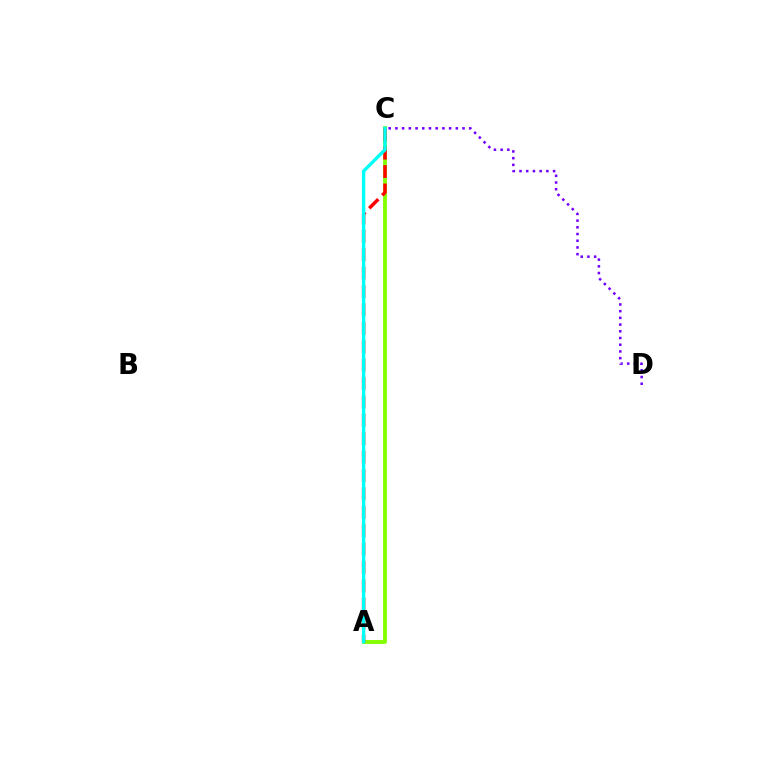{('A', 'C'): [{'color': '#84ff00', 'line_style': 'solid', 'thickness': 2.76}, {'color': '#ff0000', 'line_style': 'dashed', 'thickness': 2.5}, {'color': '#00fff6', 'line_style': 'solid', 'thickness': 2.42}], ('C', 'D'): [{'color': '#7200ff', 'line_style': 'dotted', 'thickness': 1.82}]}